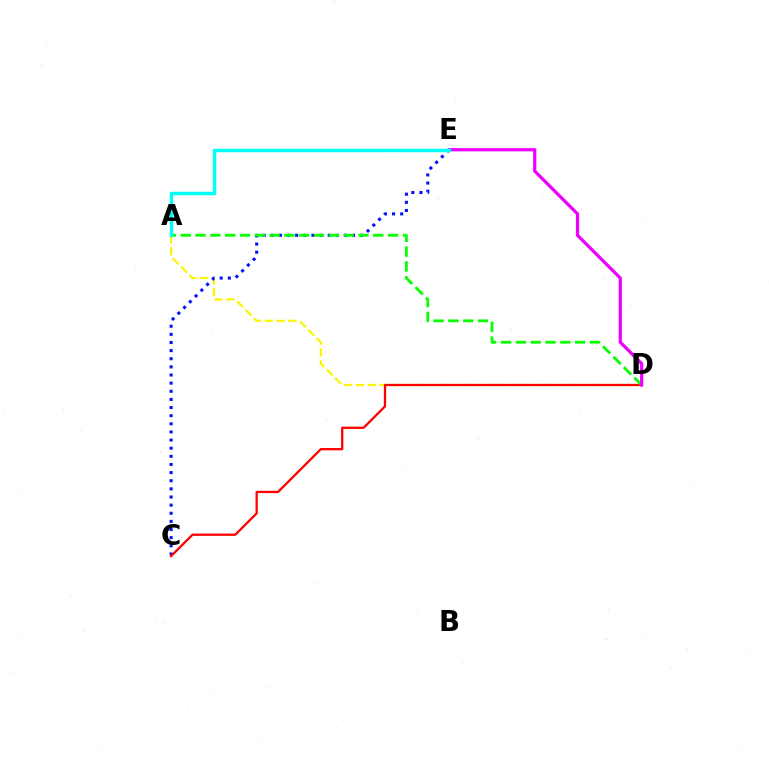{('A', 'D'): [{'color': '#fcf500', 'line_style': 'dashed', 'thickness': 1.61}, {'color': '#08ff00', 'line_style': 'dashed', 'thickness': 2.01}], ('C', 'E'): [{'color': '#0010ff', 'line_style': 'dotted', 'thickness': 2.21}], ('C', 'D'): [{'color': '#ff0000', 'line_style': 'solid', 'thickness': 1.64}], ('D', 'E'): [{'color': '#ee00ff', 'line_style': 'solid', 'thickness': 2.31}], ('A', 'E'): [{'color': '#00fff6', 'line_style': 'solid', 'thickness': 2.49}]}